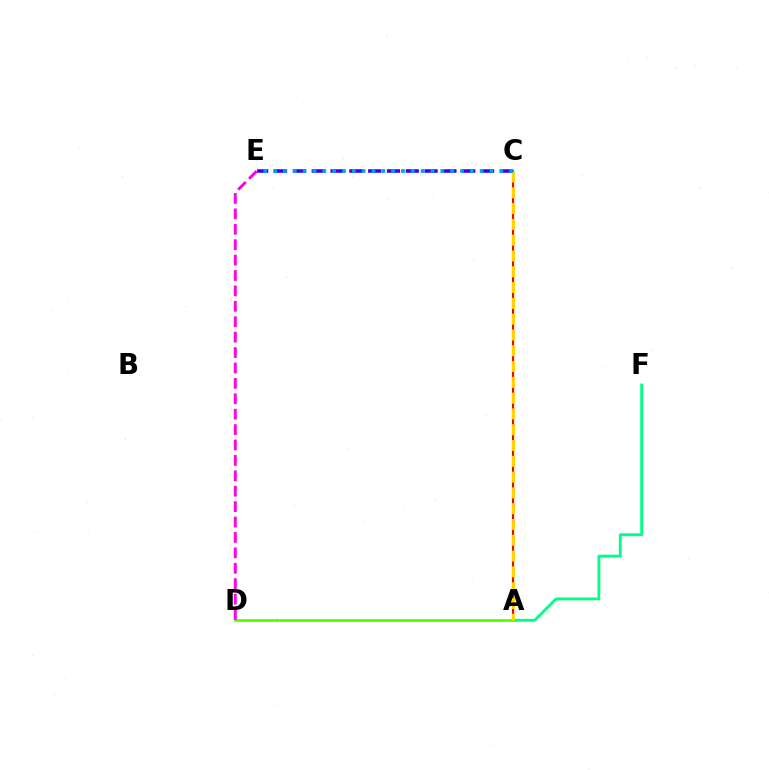{('C', 'E'): [{'color': '#3700ff', 'line_style': 'dashed', 'thickness': 2.56}, {'color': '#009eff', 'line_style': 'dotted', 'thickness': 2.67}], ('A', 'F'): [{'color': '#00ff86', 'line_style': 'solid', 'thickness': 2.05}], ('A', 'C'): [{'color': '#ff0000', 'line_style': 'solid', 'thickness': 1.53}, {'color': '#ffd500', 'line_style': 'dashed', 'thickness': 2.15}], ('A', 'D'): [{'color': '#4fff00', 'line_style': 'solid', 'thickness': 1.94}], ('D', 'E'): [{'color': '#ff00ed', 'line_style': 'dashed', 'thickness': 2.09}]}